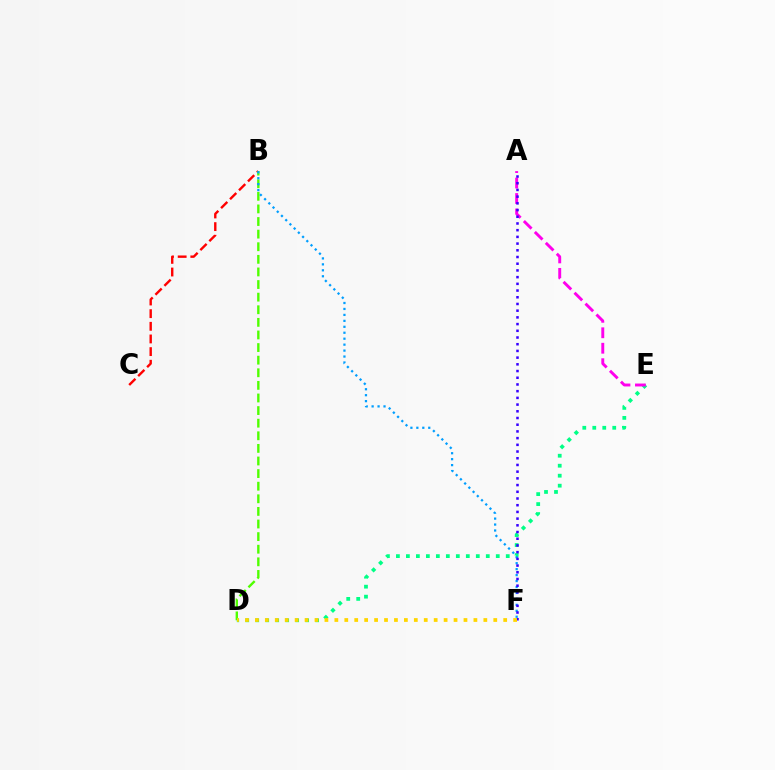{('B', 'C'): [{'color': '#ff0000', 'line_style': 'dashed', 'thickness': 1.72}], ('B', 'D'): [{'color': '#4fff00', 'line_style': 'dashed', 'thickness': 1.71}], ('D', 'E'): [{'color': '#00ff86', 'line_style': 'dotted', 'thickness': 2.71}], ('A', 'E'): [{'color': '#ff00ed', 'line_style': 'dashed', 'thickness': 2.1}], ('B', 'F'): [{'color': '#009eff', 'line_style': 'dotted', 'thickness': 1.62}], ('A', 'F'): [{'color': '#3700ff', 'line_style': 'dotted', 'thickness': 1.82}], ('D', 'F'): [{'color': '#ffd500', 'line_style': 'dotted', 'thickness': 2.7}]}